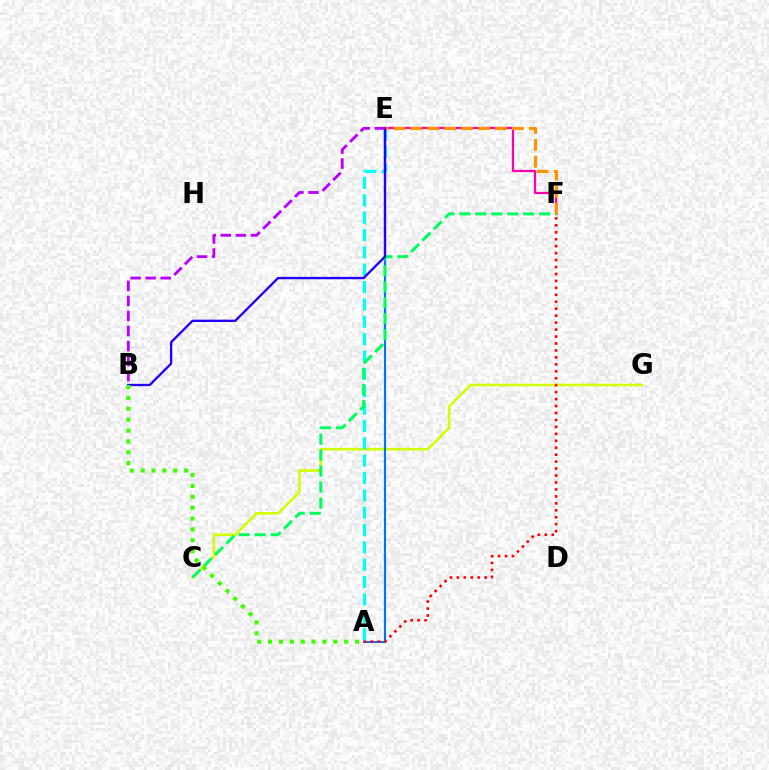{('E', 'F'): [{'color': '#ff00ac', 'line_style': 'solid', 'thickness': 1.61}, {'color': '#ff9400', 'line_style': 'dashed', 'thickness': 2.3}], ('C', 'G'): [{'color': '#d1ff00', 'line_style': 'solid', 'thickness': 1.85}], ('A', 'E'): [{'color': '#00fff6', 'line_style': 'dashed', 'thickness': 2.36}, {'color': '#0074ff', 'line_style': 'solid', 'thickness': 1.54}], ('A', 'F'): [{'color': '#ff0000', 'line_style': 'dotted', 'thickness': 1.89}], ('C', 'F'): [{'color': '#00ff5c', 'line_style': 'dashed', 'thickness': 2.17}], ('B', 'E'): [{'color': '#2500ff', 'line_style': 'solid', 'thickness': 1.69}, {'color': '#b900ff', 'line_style': 'dashed', 'thickness': 2.05}], ('A', 'B'): [{'color': '#3dff00', 'line_style': 'dotted', 'thickness': 2.95}]}